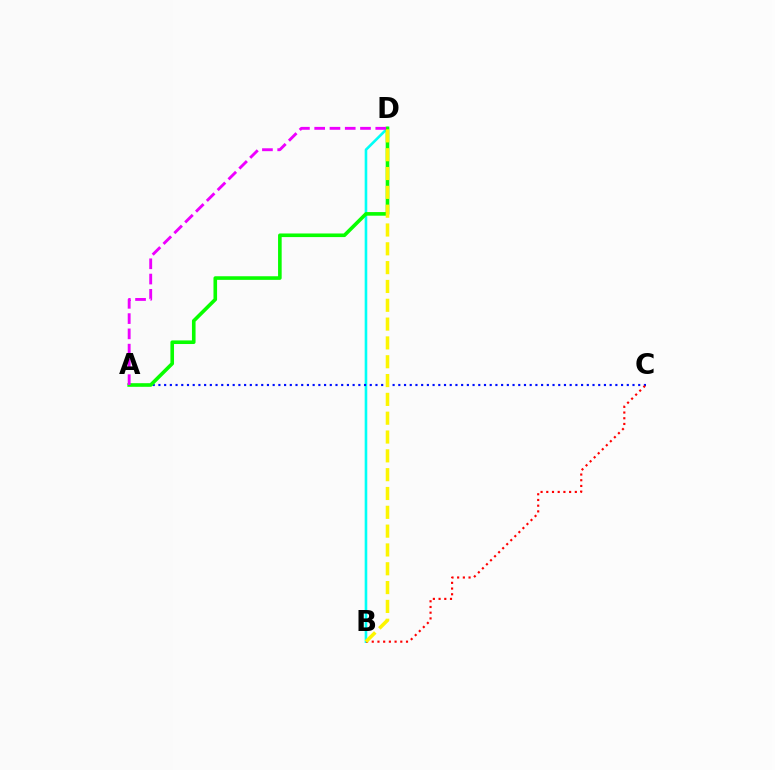{('B', 'D'): [{'color': '#00fff6', 'line_style': 'solid', 'thickness': 1.88}, {'color': '#fcf500', 'line_style': 'dashed', 'thickness': 2.56}], ('A', 'C'): [{'color': '#0010ff', 'line_style': 'dotted', 'thickness': 1.55}], ('A', 'D'): [{'color': '#08ff00', 'line_style': 'solid', 'thickness': 2.6}, {'color': '#ee00ff', 'line_style': 'dashed', 'thickness': 2.07}], ('B', 'C'): [{'color': '#ff0000', 'line_style': 'dotted', 'thickness': 1.55}]}